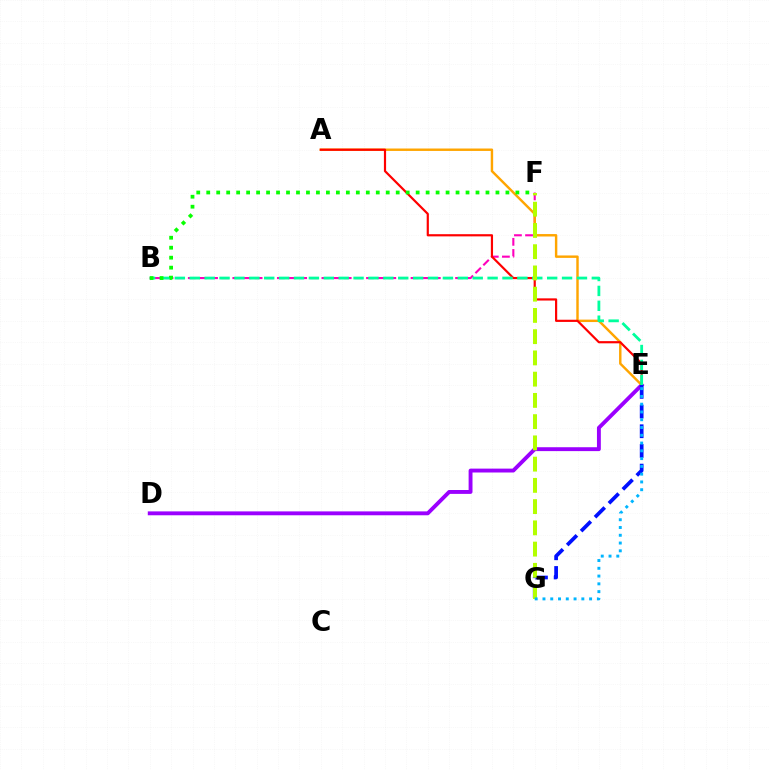{('B', 'F'): [{'color': '#ff00bd', 'line_style': 'dashed', 'thickness': 1.51}, {'color': '#08ff00', 'line_style': 'dotted', 'thickness': 2.71}], ('D', 'E'): [{'color': '#9b00ff', 'line_style': 'solid', 'thickness': 2.8}], ('A', 'E'): [{'color': '#ffa500', 'line_style': 'solid', 'thickness': 1.75}, {'color': '#ff0000', 'line_style': 'solid', 'thickness': 1.58}], ('E', 'G'): [{'color': '#0010ff', 'line_style': 'dashed', 'thickness': 2.67}, {'color': '#00b5ff', 'line_style': 'dotted', 'thickness': 2.11}], ('B', 'E'): [{'color': '#00ff9d', 'line_style': 'dashed', 'thickness': 2.02}], ('F', 'G'): [{'color': '#b3ff00', 'line_style': 'dashed', 'thickness': 2.89}]}